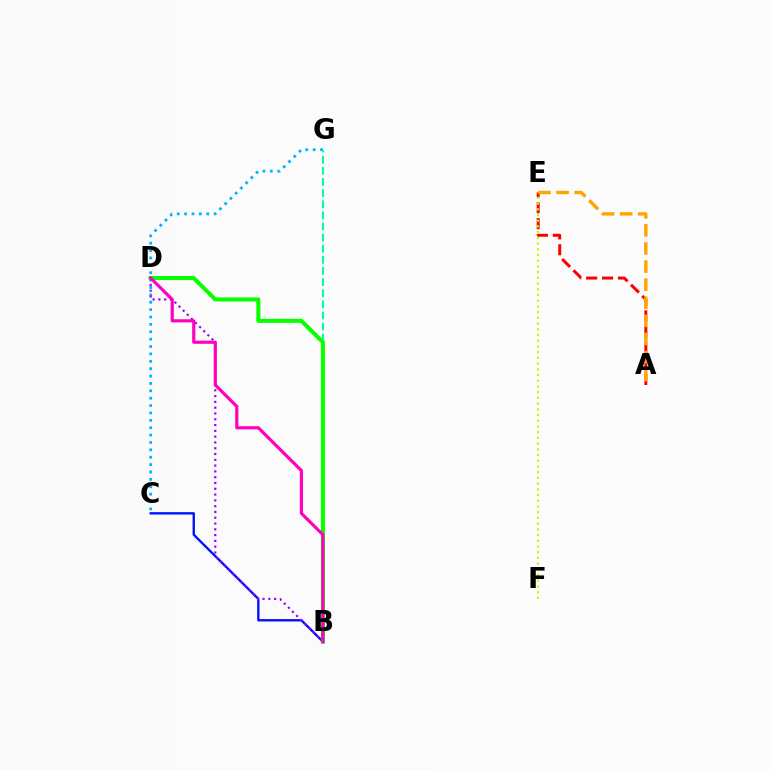{('C', 'G'): [{'color': '#00b5ff', 'line_style': 'dotted', 'thickness': 2.01}], ('B', 'C'): [{'color': '#0010ff', 'line_style': 'solid', 'thickness': 1.7}], ('B', 'D'): [{'color': '#9b00ff', 'line_style': 'dotted', 'thickness': 1.57}, {'color': '#08ff00', 'line_style': 'solid', 'thickness': 2.92}, {'color': '#ff00bd', 'line_style': 'solid', 'thickness': 2.28}], ('A', 'E'): [{'color': '#ff0000', 'line_style': 'dashed', 'thickness': 2.16}, {'color': '#ffa500', 'line_style': 'dashed', 'thickness': 2.46}], ('B', 'G'): [{'color': '#00ff9d', 'line_style': 'dashed', 'thickness': 1.51}], ('E', 'F'): [{'color': '#b3ff00', 'line_style': 'dotted', 'thickness': 1.55}]}